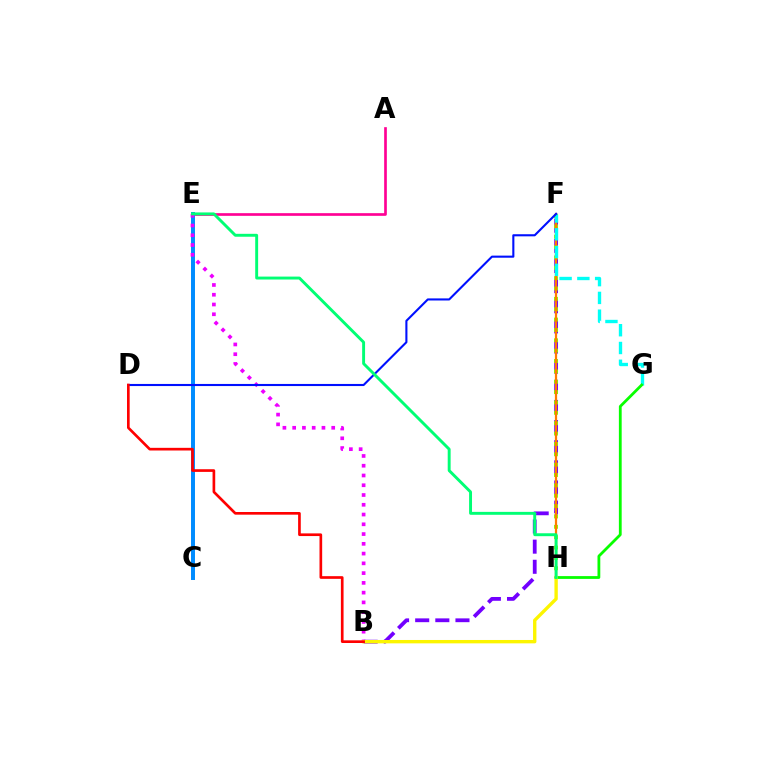{('B', 'F'): [{'color': '#7200ff', 'line_style': 'dashed', 'thickness': 2.74}], ('F', 'H'): [{'color': '#84ff00', 'line_style': 'dotted', 'thickness': 2.82}, {'color': '#ff7c00', 'line_style': 'solid', 'thickness': 1.61}], ('A', 'E'): [{'color': '#ff0094', 'line_style': 'solid', 'thickness': 1.92}], ('C', 'E'): [{'color': '#008cff', 'line_style': 'solid', 'thickness': 2.86}], ('F', 'G'): [{'color': '#00fff6', 'line_style': 'dashed', 'thickness': 2.41}], ('G', 'H'): [{'color': '#08ff00', 'line_style': 'solid', 'thickness': 2.01}], ('B', 'E'): [{'color': '#ee00ff', 'line_style': 'dotted', 'thickness': 2.65}], ('B', 'H'): [{'color': '#fcf500', 'line_style': 'solid', 'thickness': 2.42}], ('D', 'F'): [{'color': '#0010ff', 'line_style': 'solid', 'thickness': 1.51}], ('E', 'H'): [{'color': '#00ff74', 'line_style': 'solid', 'thickness': 2.1}], ('B', 'D'): [{'color': '#ff0000', 'line_style': 'solid', 'thickness': 1.92}]}